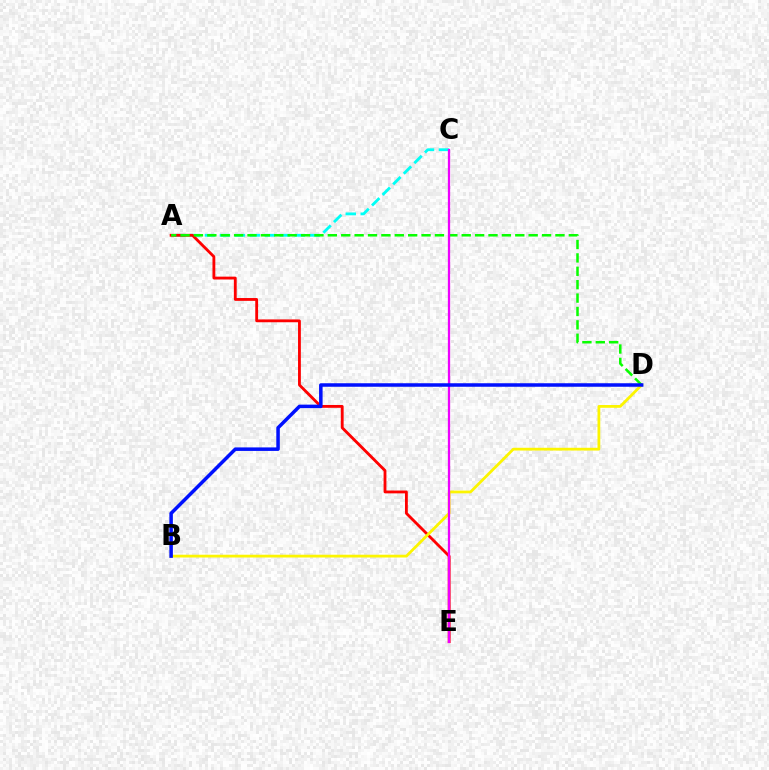{('A', 'C'): [{'color': '#00fff6', 'line_style': 'dashed', 'thickness': 2.03}], ('A', 'E'): [{'color': '#ff0000', 'line_style': 'solid', 'thickness': 2.04}], ('B', 'D'): [{'color': '#fcf500', 'line_style': 'solid', 'thickness': 2.0}, {'color': '#0010ff', 'line_style': 'solid', 'thickness': 2.53}], ('A', 'D'): [{'color': '#08ff00', 'line_style': 'dashed', 'thickness': 1.82}], ('C', 'E'): [{'color': '#ee00ff', 'line_style': 'solid', 'thickness': 1.64}]}